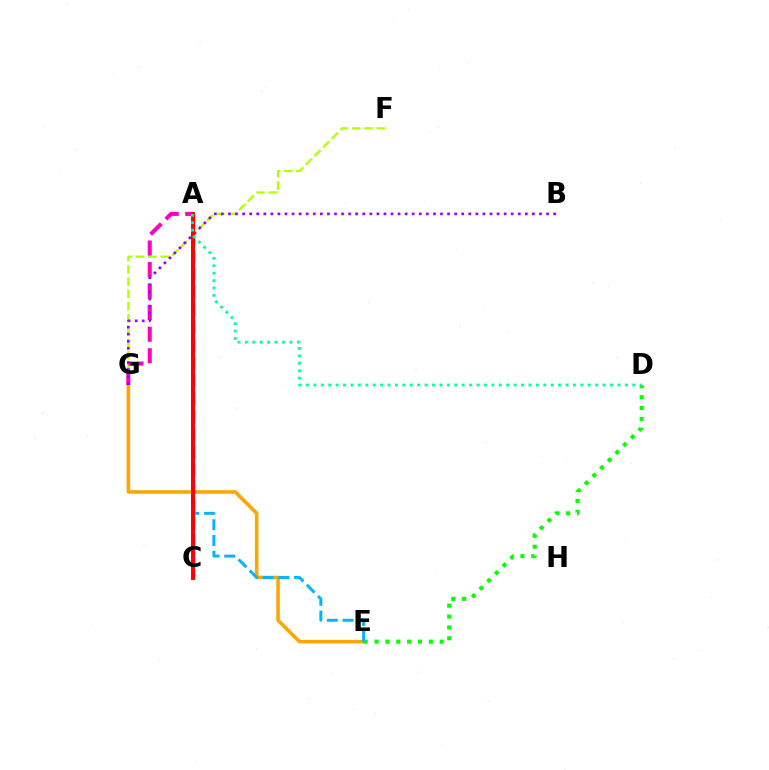{('E', 'G'): [{'color': '#ffa500', 'line_style': 'solid', 'thickness': 2.57}], ('D', 'E'): [{'color': '#08ff00', 'line_style': 'dotted', 'thickness': 2.95}], ('F', 'G'): [{'color': '#b3ff00', 'line_style': 'dashed', 'thickness': 1.66}], ('A', 'C'): [{'color': '#0010ff', 'line_style': 'dashed', 'thickness': 2.42}, {'color': '#ff0000', 'line_style': 'solid', 'thickness': 2.84}], ('A', 'G'): [{'color': '#ff00bd', 'line_style': 'dashed', 'thickness': 2.93}], ('A', 'E'): [{'color': '#00b5ff', 'line_style': 'dashed', 'thickness': 2.14}], ('B', 'G'): [{'color': '#9b00ff', 'line_style': 'dotted', 'thickness': 1.92}], ('A', 'D'): [{'color': '#00ff9d', 'line_style': 'dotted', 'thickness': 2.02}]}